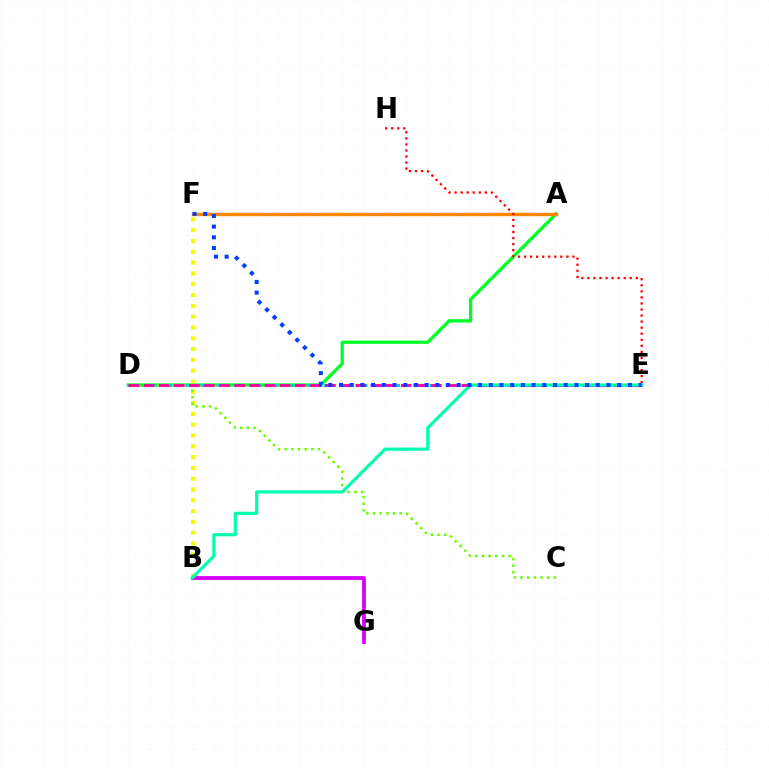{('A', 'D'): [{'color': '#00ff27', 'line_style': 'solid', 'thickness': 2.35}], ('A', 'F'): [{'color': '#4f00ff', 'line_style': 'dashed', 'thickness': 1.52}, {'color': '#ff8800', 'line_style': 'solid', 'thickness': 2.44}], ('B', 'G'): [{'color': '#d600ff', 'line_style': 'solid', 'thickness': 2.73}], ('B', 'F'): [{'color': '#eeff00', 'line_style': 'dotted', 'thickness': 2.94}], ('C', 'D'): [{'color': '#66ff00', 'line_style': 'dotted', 'thickness': 1.81}], ('E', 'H'): [{'color': '#ff0000', 'line_style': 'dotted', 'thickness': 1.64}], ('D', 'E'): [{'color': '#00c7ff', 'line_style': 'dotted', 'thickness': 2.21}, {'color': '#ff00a0', 'line_style': 'dashed', 'thickness': 2.06}], ('B', 'E'): [{'color': '#00ffaf', 'line_style': 'solid', 'thickness': 2.28}], ('E', 'F'): [{'color': '#003fff', 'line_style': 'dotted', 'thickness': 2.91}]}